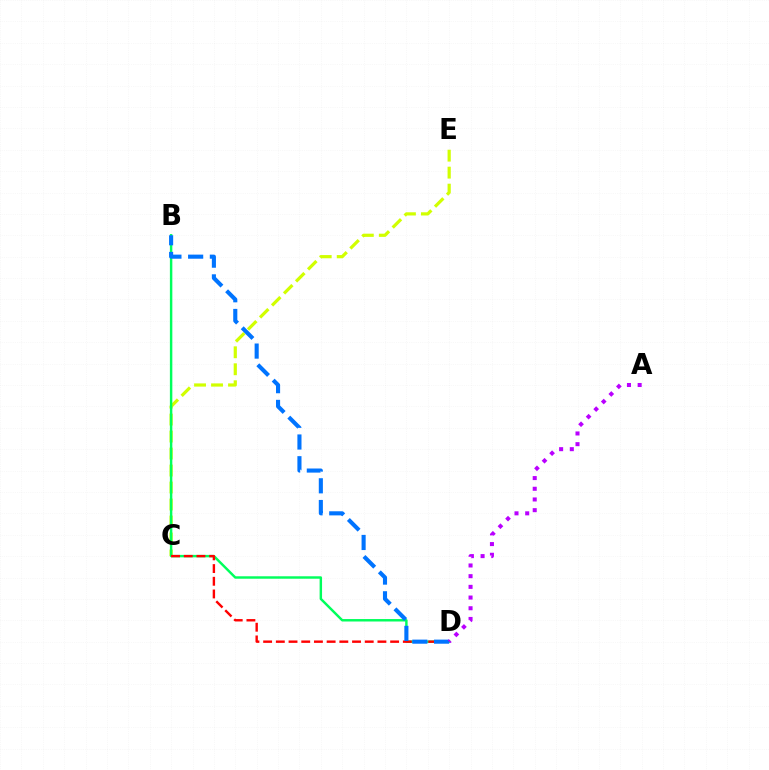{('C', 'E'): [{'color': '#d1ff00', 'line_style': 'dashed', 'thickness': 2.31}], ('B', 'D'): [{'color': '#00ff5c', 'line_style': 'solid', 'thickness': 1.76}, {'color': '#0074ff', 'line_style': 'dashed', 'thickness': 2.95}], ('C', 'D'): [{'color': '#ff0000', 'line_style': 'dashed', 'thickness': 1.73}], ('A', 'D'): [{'color': '#b900ff', 'line_style': 'dotted', 'thickness': 2.91}]}